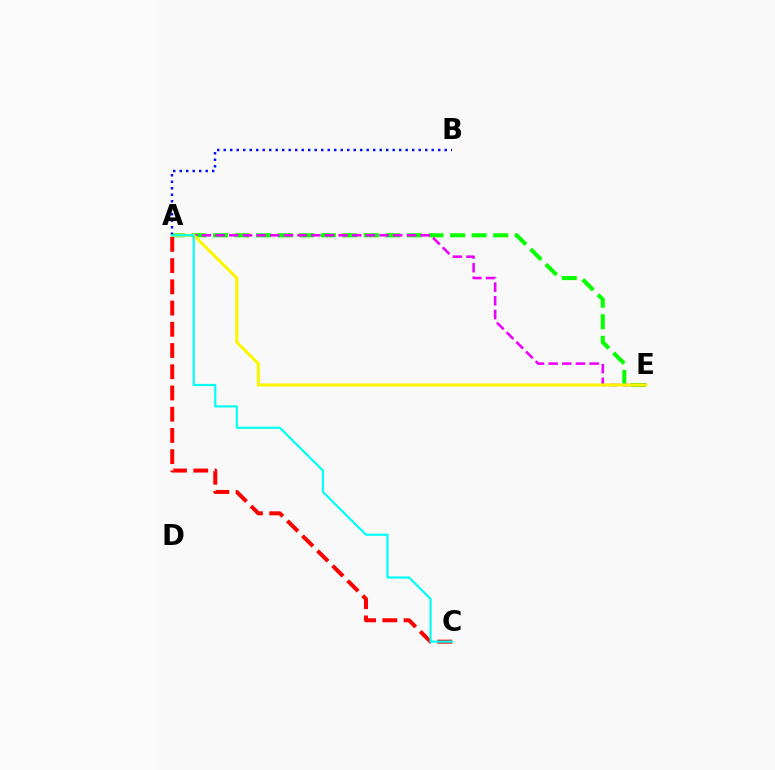{('A', 'E'): [{'color': '#08ff00', 'line_style': 'dashed', 'thickness': 2.93}, {'color': '#ee00ff', 'line_style': 'dashed', 'thickness': 1.86}, {'color': '#fcf500', 'line_style': 'solid', 'thickness': 2.23}], ('A', 'B'): [{'color': '#0010ff', 'line_style': 'dotted', 'thickness': 1.77}], ('A', 'C'): [{'color': '#ff0000', 'line_style': 'dashed', 'thickness': 2.88}, {'color': '#00fff6', 'line_style': 'solid', 'thickness': 1.57}]}